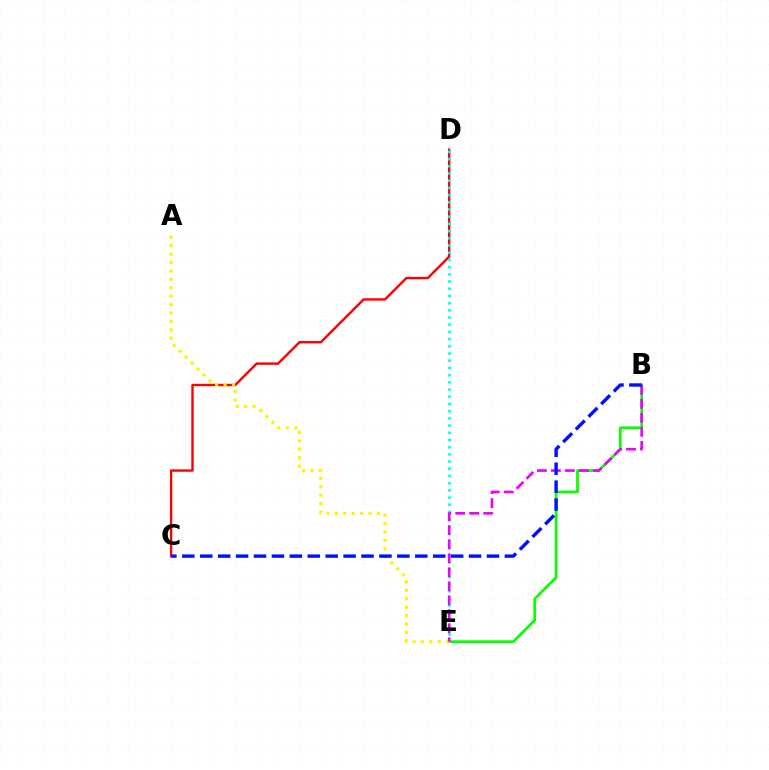{('C', 'D'): [{'color': '#ff0000', 'line_style': 'solid', 'thickness': 1.72}], ('B', 'E'): [{'color': '#08ff00', 'line_style': 'solid', 'thickness': 1.97}, {'color': '#ee00ff', 'line_style': 'dashed', 'thickness': 1.9}], ('D', 'E'): [{'color': '#00fff6', 'line_style': 'dotted', 'thickness': 1.96}], ('A', 'E'): [{'color': '#fcf500', 'line_style': 'dotted', 'thickness': 2.28}], ('B', 'C'): [{'color': '#0010ff', 'line_style': 'dashed', 'thickness': 2.43}]}